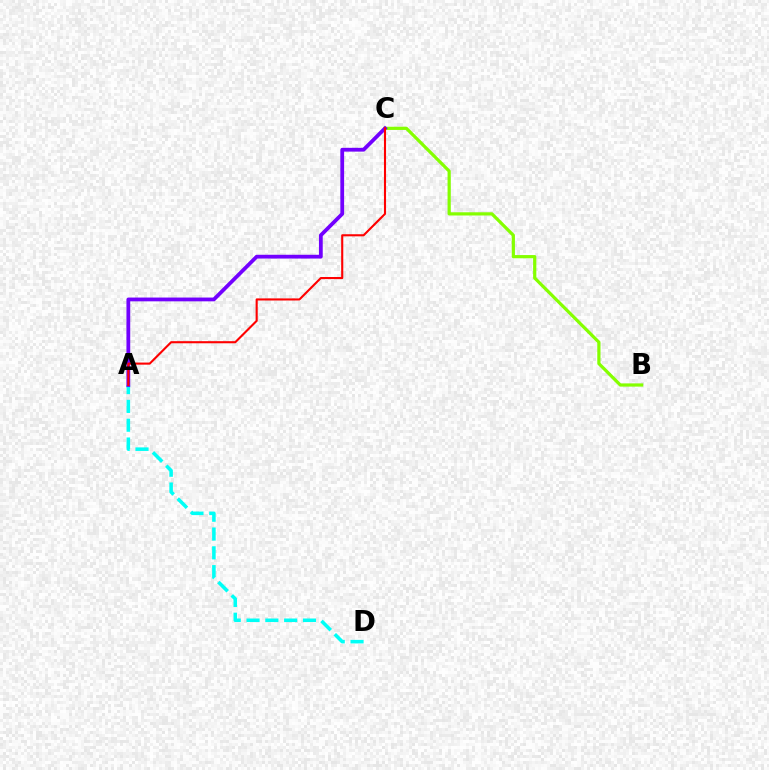{('A', 'D'): [{'color': '#00fff6', 'line_style': 'dashed', 'thickness': 2.56}], ('B', 'C'): [{'color': '#84ff00', 'line_style': 'solid', 'thickness': 2.32}], ('A', 'C'): [{'color': '#7200ff', 'line_style': 'solid', 'thickness': 2.72}, {'color': '#ff0000', 'line_style': 'solid', 'thickness': 1.51}]}